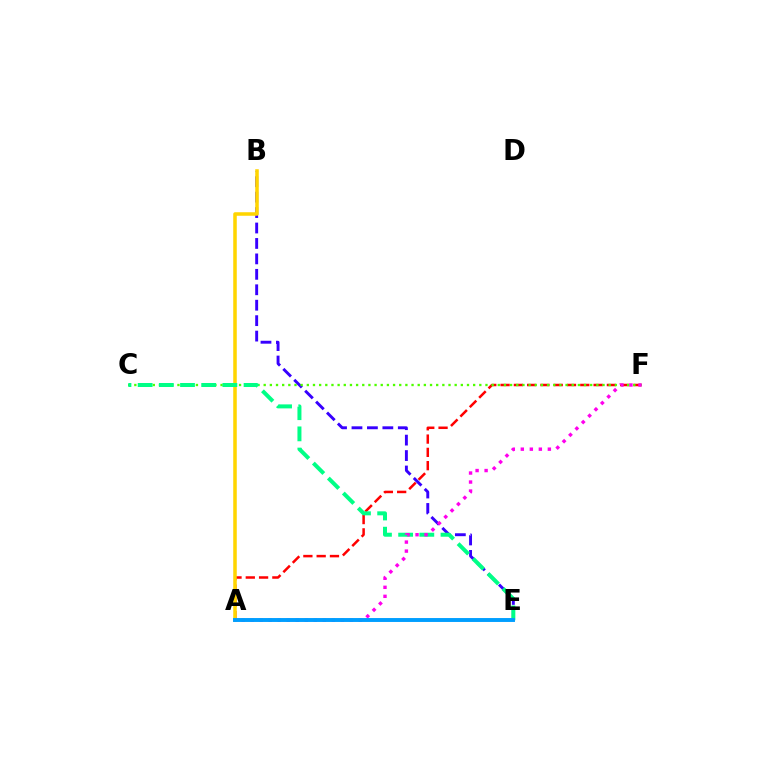{('A', 'F'): [{'color': '#ff0000', 'line_style': 'dashed', 'thickness': 1.81}, {'color': '#ff00ed', 'line_style': 'dotted', 'thickness': 2.45}], ('B', 'E'): [{'color': '#3700ff', 'line_style': 'dashed', 'thickness': 2.1}], ('A', 'B'): [{'color': '#ffd500', 'line_style': 'solid', 'thickness': 2.54}], ('C', 'F'): [{'color': '#4fff00', 'line_style': 'dotted', 'thickness': 1.67}], ('C', 'E'): [{'color': '#00ff86', 'line_style': 'dashed', 'thickness': 2.88}], ('A', 'E'): [{'color': '#009eff', 'line_style': 'solid', 'thickness': 2.82}]}